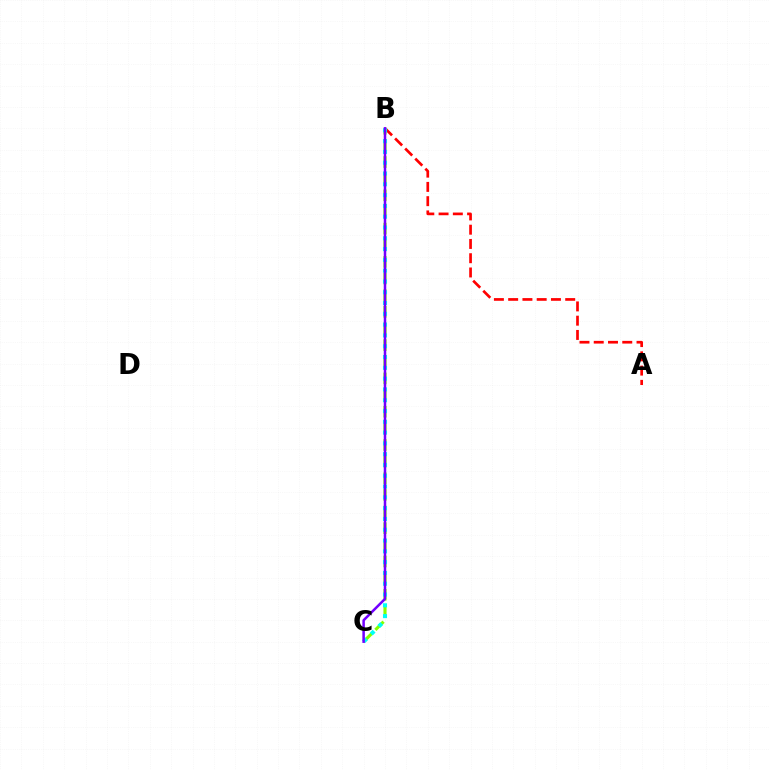{('A', 'B'): [{'color': '#ff0000', 'line_style': 'dashed', 'thickness': 1.94}], ('B', 'C'): [{'color': '#84ff00', 'line_style': 'dashed', 'thickness': 2.26}, {'color': '#00fff6', 'line_style': 'dotted', 'thickness': 2.93}, {'color': '#7200ff', 'line_style': 'solid', 'thickness': 1.81}]}